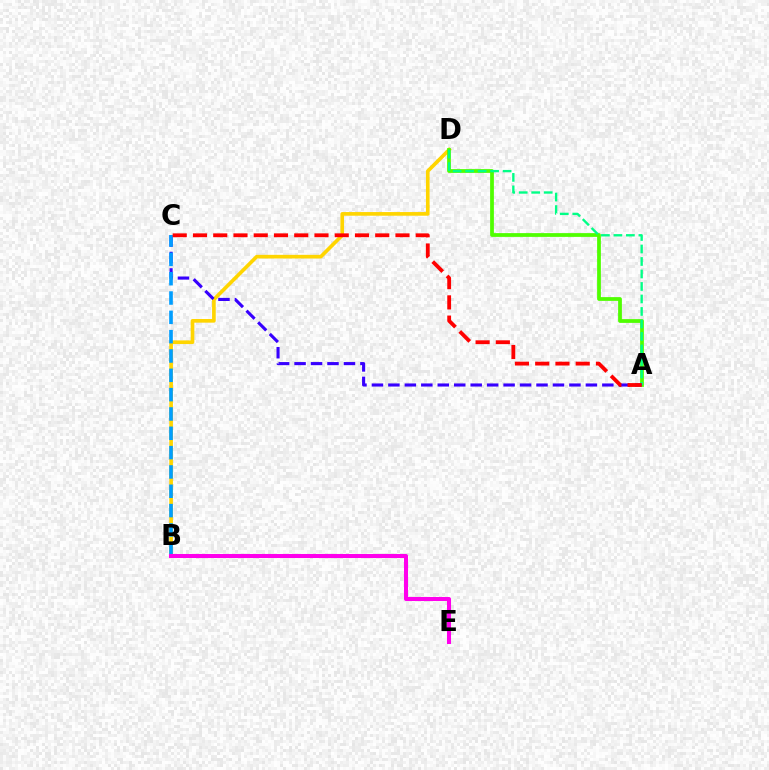{('B', 'D'): [{'color': '#ffd500', 'line_style': 'solid', 'thickness': 2.63}], ('A', 'D'): [{'color': '#4fff00', 'line_style': 'solid', 'thickness': 2.71}, {'color': '#00ff86', 'line_style': 'dashed', 'thickness': 1.7}], ('A', 'C'): [{'color': '#3700ff', 'line_style': 'dashed', 'thickness': 2.24}, {'color': '#ff0000', 'line_style': 'dashed', 'thickness': 2.75}], ('B', 'C'): [{'color': '#009eff', 'line_style': 'dashed', 'thickness': 2.63}], ('B', 'E'): [{'color': '#ff00ed', 'line_style': 'solid', 'thickness': 2.91}]}